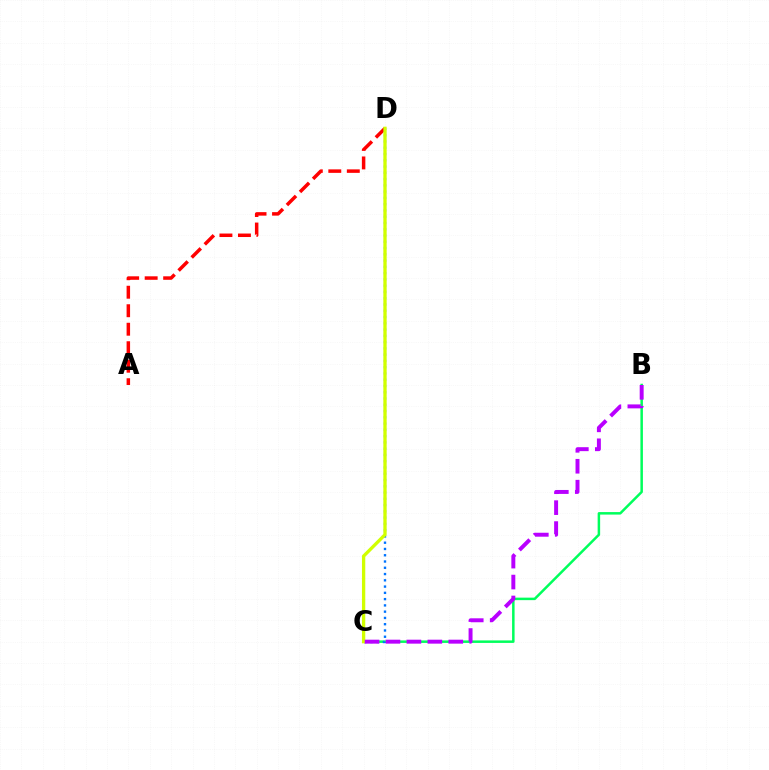{('B', 'C'): [{'color': '#00ff5c', 'line_style': 'solid', 'thickness': 1.8}, {'color': '#b900ff', 'line_style': 'dashed', 'thickness': 2.84}], ('C', 'D'): [{'color': '#0074ff', 'line_style': 'dotted', 'thickness': 1.7}, {'color': '#d1ff00', 'line_style': 'solid', 'thickness': 2.38}], ('A', 'D'): [{'color': '#ff0000', 'line_style': 'dashed', 'thickness': 2.51}]}